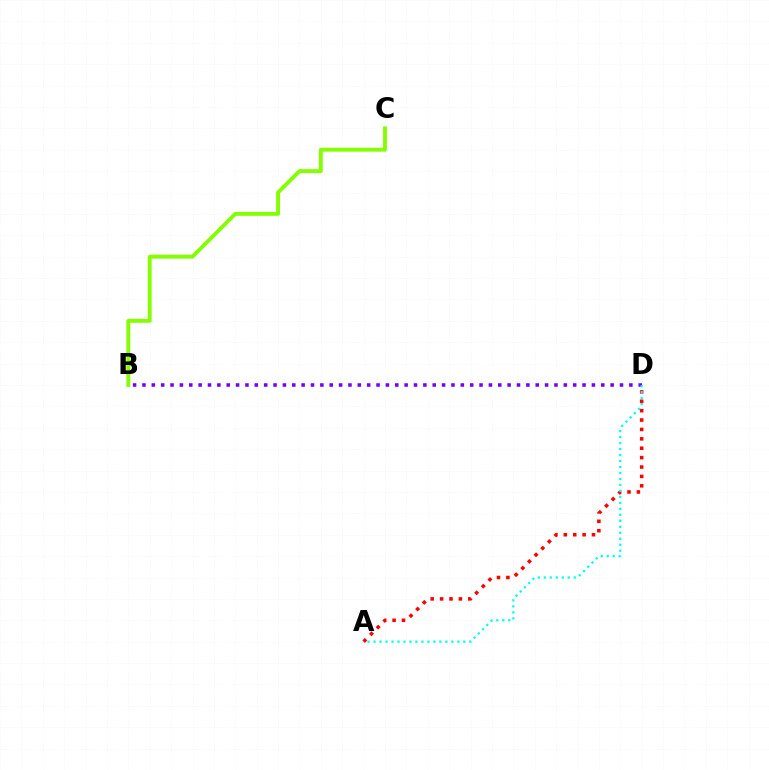{('B', 'C'): [{'color': '#84ff00', 'line_style': 'solid', 'thickness': 2.8}], ('A', 'D'): [{'color': '#ff0000', 'line_style': 'dotted', 'thickness': 2.55}, {'color': '#00fff6', 'line_style': 'dotted', 'thickness': 1.63}], ('B', 'D'): [{'color': '#7200ff', 'line_style': 'dotted', 'thickness': 2.54}]}